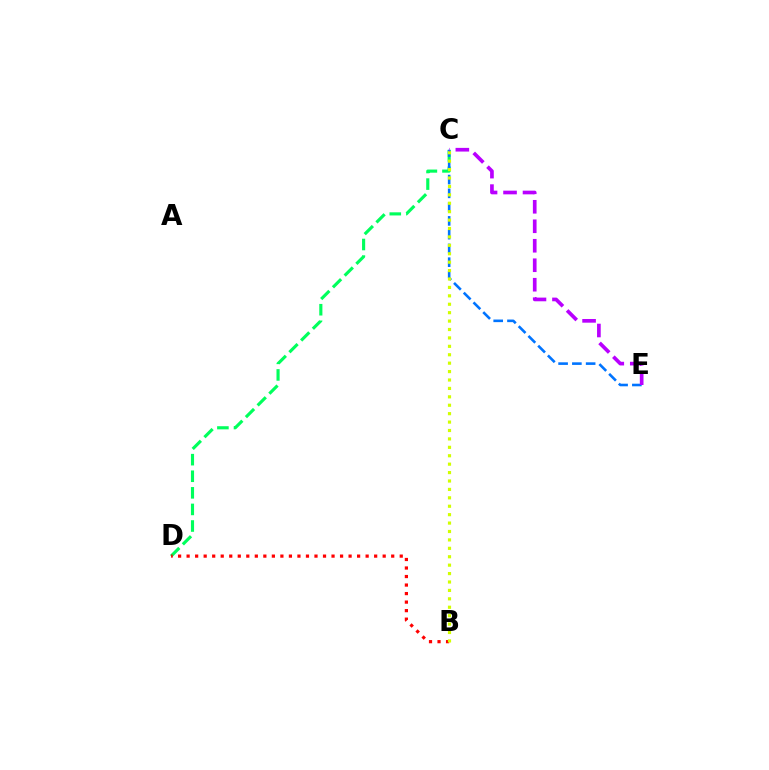{('C', 'D'): [{'color': '#00ff5c', 'line_style': 'dashed', 'thickness': 2.25}], ('B', 'D'): [{'color': '#ff0000', 'line_style': 'dotted', 'thickness': 2.32}], ('C', 'E'): [{'color': '#0074ff', 'line_style': 'dashed', 'thickness': 1.87}, {'color': '#b900ff', 'line_style': 'dashed', 'thickness': 2.65}], ('B', 'C'): [{'color': '#d1ff00', 'line_style': 'dotted', 'thickness': 2.29}]}